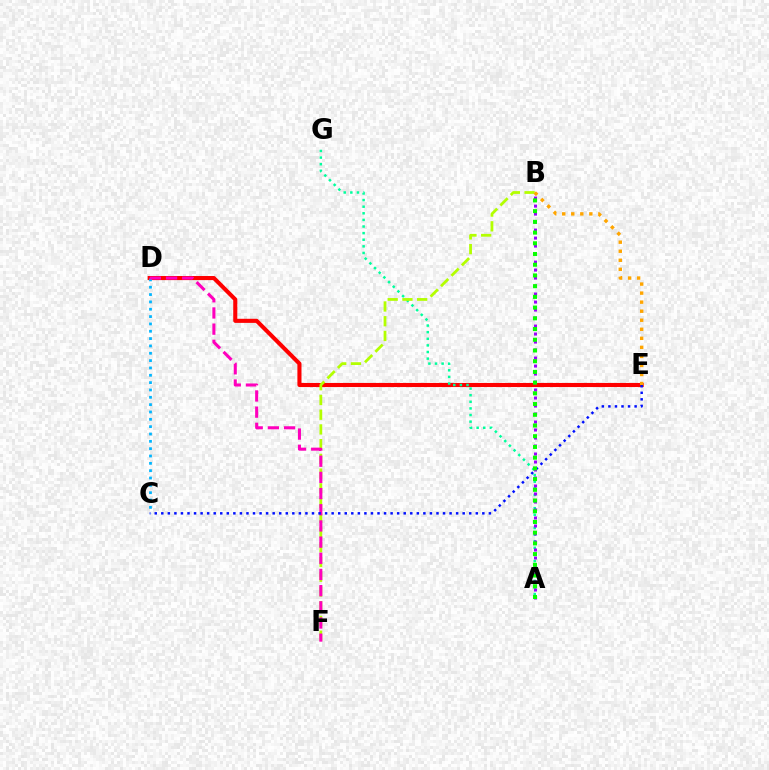{('D', 'E'): [{'color': '#ff0000', 'line_style': 'solid', 'thickness': 2.94}], ('A', 'G'): [{'color': '#00ff9d', 'line_style': 'dotted', 'thickness': 1.8}], ('C', 'D'): [{'color': '#00b5ff', 'line_style': 'dotted', 'thickness': 1.99}], ('A', 'B'): [{'color': '#9b00ff', 'line_style': 'dotted', 'thickness': 2.17}, {'color': '#08ff00', 'line_style': 'dotted', 'thickness': 2.91}], ('B', 'F'): [{'color': '#b3ff00', 'line_style': 'dashed', 'thickness': 2.0}], ('D', 'F'): [{'color': '#ff00bd', 'line_style': 'dashed', 'thickness': 2.2}], ('C', 'E'): [{'color': '#0010ff', 'line_style': 'dotted', 'thickness': 1.78}], ('B', 'E'): [{'color': '#ffa500', 'line_style': 'dotted', 'thickness': 2.46}]}